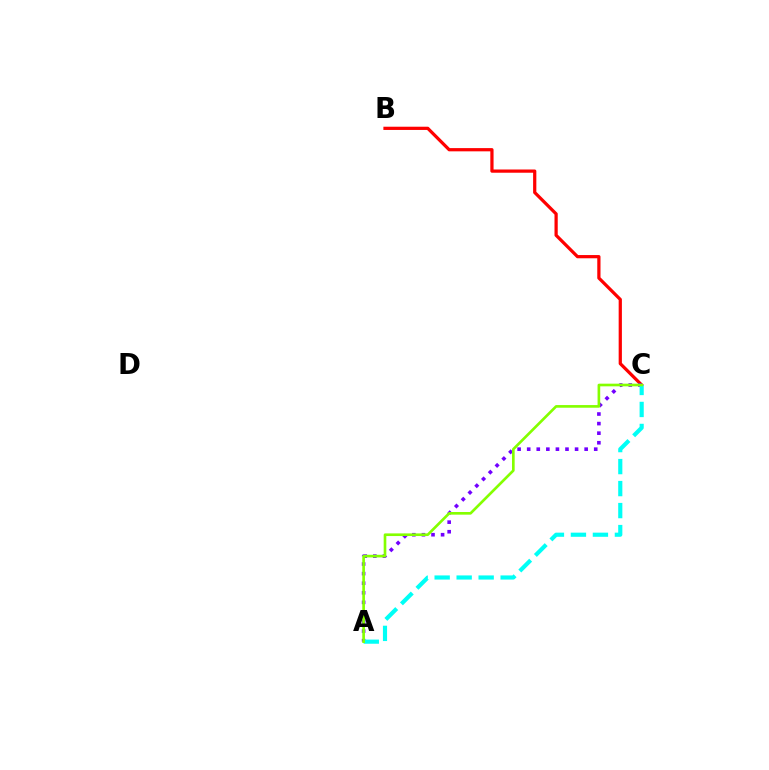{('B', 'C'): [{'color': '#ff0000', 'line_style': 'solid', 'thickness': 2.33}], ('A', 'C'): [{'color': '#7200ff', 'line_style': 'dotted', 'thickness': 2.6}, {'color': '#00fff6', 'line_style': 'dashed', 'thickness': 2.99}, {'color': '#84ff00', 'line_style': 'solid', 'thickness': 1.91}]}